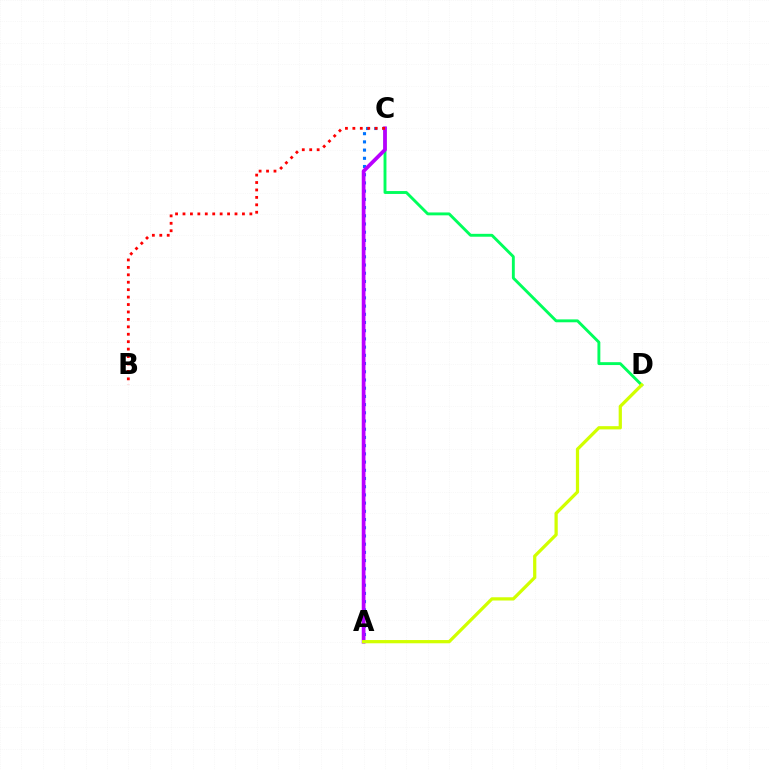{('A', 'C'): [{'color': '#0074ff', 'line_style': 'dotted', 'thickness': 2.23}, {'color': '#b900ff', 'line_style': 'solid', 'thickness': 2.69}], ('C', 'D'): [{'color': '#00ff5c', 'line_style': 'solid', 'thickness': 2.08}], ('B', 'C'): [{'color': '#ff0000', 'line_style': 'dotted', 'thickness': 2.02}], ('A', 'D'): [{'color': '#d1ff00', 'line_style': 'solid', 'thickness': 2.33}]}